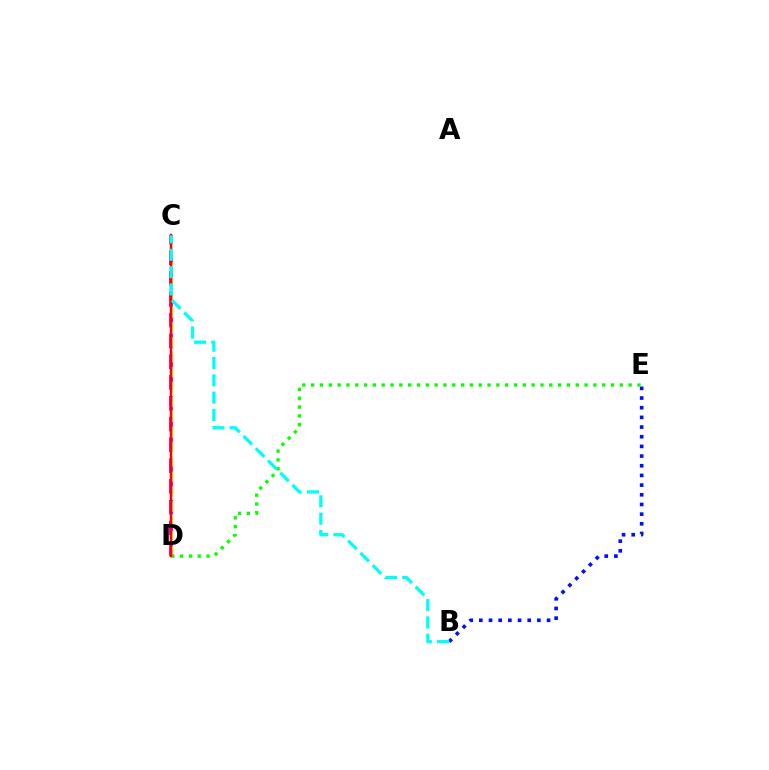{('C', 'D'): [{'color': '#ee00ff', 'line_style': 'dashed', 'thickness': 2.82}, {'color': '#fcf500', 'line_style': 'dashed', 'thickness': 2.03}, {'color': '#ff0000', 'line_style': 'solid', 'thickness': 1.77}], ('B', 'E'): [{'color': '#0010ff', 'line_style': 'dotted', 'thickness': 2.63}], ('D', 'E'): [{'color': '#08ff00', 'line_style': 'dotted', 'thickness': 2.4}], ('B', 'C'): [{'color': '#00fff6', 'line_style': 'dashed', 'thickness': 2.35}]}